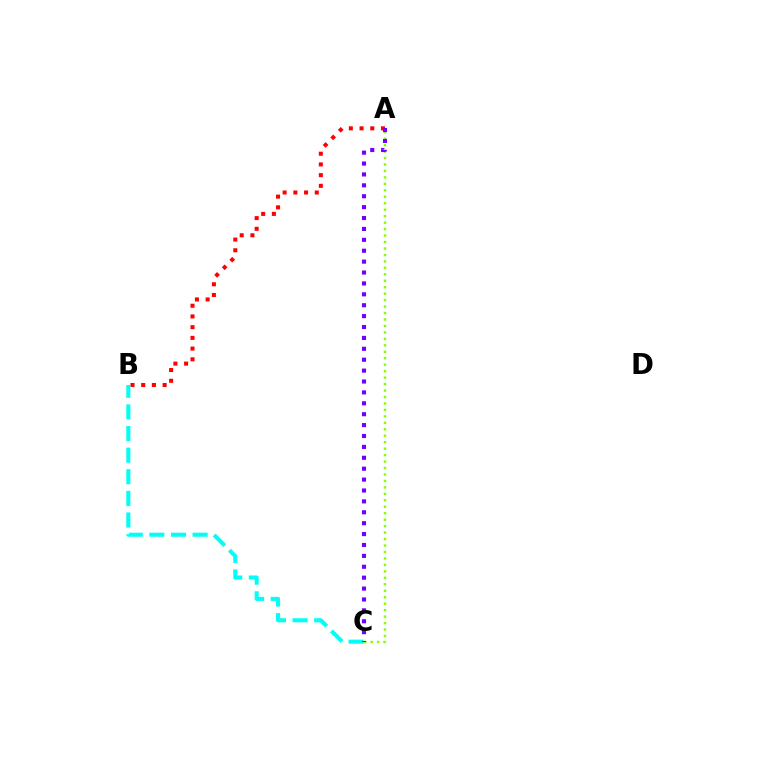{('A', 'B'): [{'color': '#ff0000', 'line_style': 'dotted', 'thickness': 2.91}], ('A', 'C'): [{'color': '#84ff00', 'line_style': 'dotted', 'thickness': 1.75}, {'color': '#7200ff', 'line_style': 'dotted', 'thickness': 2.96}], ('B', 'C'): [{'color': '#00fff6', 'line_style': 'dashed', 'thickness': 2.94}]}